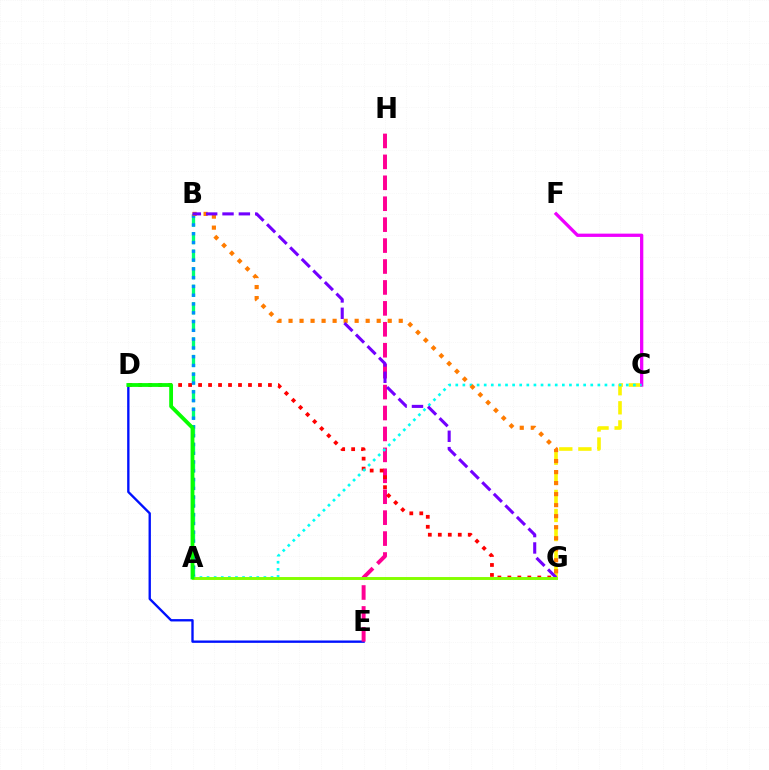{('A', 'B'): [{'color': '#00ff74', 'line_style': 'dashed', 'thickness': 2.38}, {'color': '#008cff', 'line_style': 'dotted', 'thickness': 2.39}], ('D', 'E'): [{'color': '#0010ff', 'line_style': 'solid', 'thickness': 1.7}], ('C', 'G'): [{'color': '#fcf500', 'line_style': 'dashed', 'thickness': 2.59}], ('C', 'F'): [{'color': '#ee00ff', 'line_style': 'solid', 'thickness': 2.37}], ('E', 'H'): [{'color': '#ff0094', 'line_style': 'dashed', 'thickness': 2.84}], ('D', 'G'): [{'color': '#ff0000', 'line_style': 'dotted', 'thickness': 2.71}], ('A', 'C'): [{'color': '#00fff6', 'line_style': 'dotted', 'thickness': 1.93}], ('B', 'G'): [{'color': '#ff7c00', 'line_style': 'dotted', 'thickness': 2.99}, {'color': '#7200ff', 'line_style': 'dashed', 'thickness': 2.22}], ('A', 'G'): [{'color': '#84ff00', 'line_style': 'solid', 'thickness': 2.11}], ('A', 'D'): [{'color': '#08ff00', 'line_style': 'solid', 'thickness': 2.74}]}